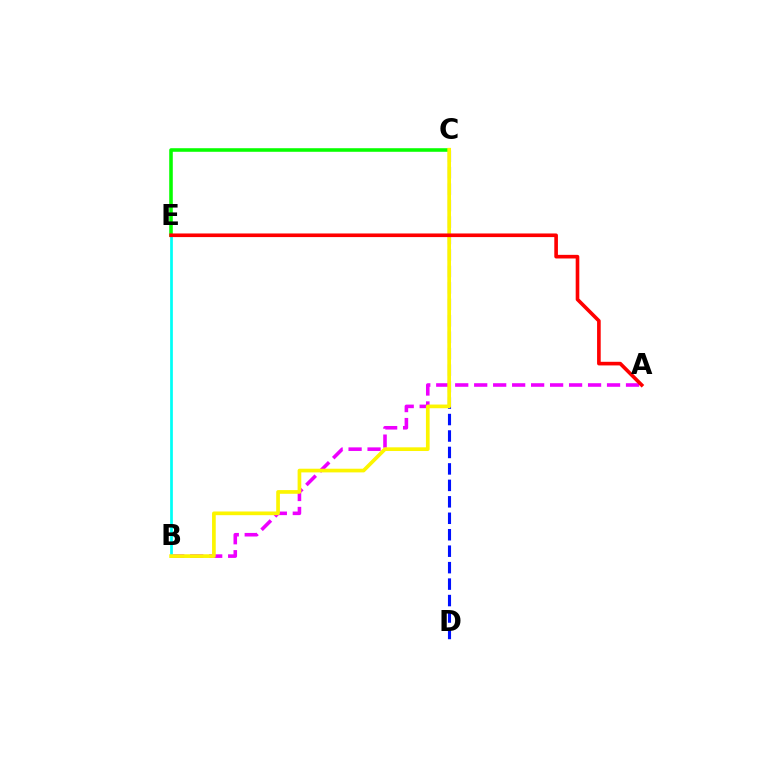{('A', 'B'): [{'color': '#ee00ff', 'line_style': 'dashed', 'thickness': 2.58}], ('C', 'D'): [{'color': '#0010ff', 'line_style': 'dashed', 'thickness': 2.24}], ('B', 'E'): [{'color': '#00fff6', 'line_style': 'solid', 'thickness': 1.96}], ('C', 'E'): [{'color': '#08ff00', 'line_style': 'solid', 'thickness': 2.57}], ('B', 'C'): [{'color': '#fcf500', 'line_style': 'solid', 'thickness': 2.65}], ('A', 'E'): [{'color': '#ff0000', 'line_style': 'solid', 'thickness': 2.61}]}